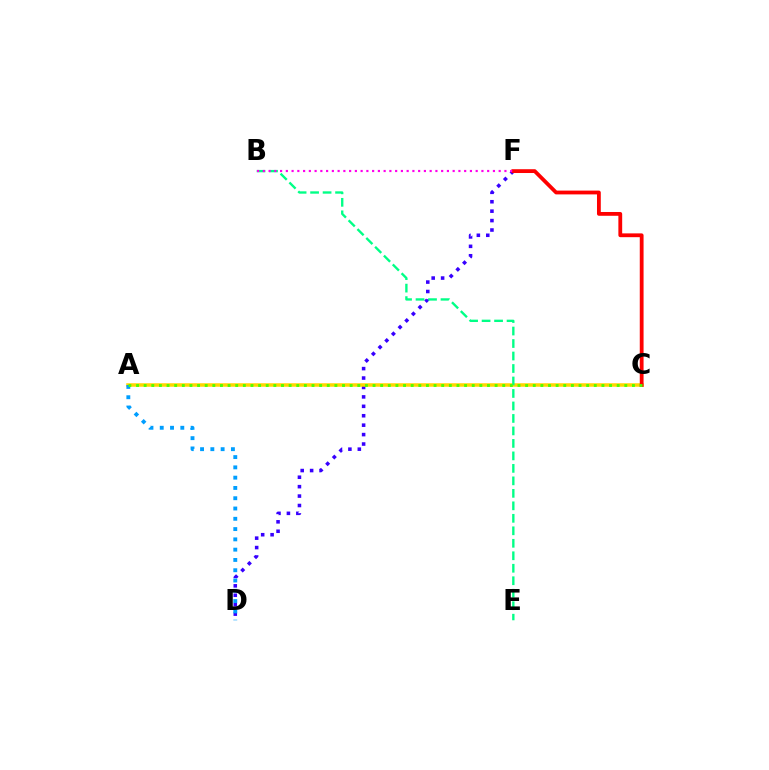{('D', 'F'): [{'color': '#3700ff', 'line_style': 'dotted', 'thickness': 2.56}], ('A', 'C'): [{'color': '#ffd500', 'line_style': 'solid', 'thickness': 2.52}, {'color': '#4fff00', 'line_style': 'dotted', 'thickness': 2.07}], ('A', 'D'): [{'color': '#009eff', 'line_style': 'dotted', 'thickness': 2.79}], ('B', 'E'): [{'color': '#00ff86', 'line_style': 'dashed', 'thickness': 1.7}], ('C', 'F'): [{'color': '#ff0000', 'line_style': 'solid', 'thickness': 2.74}], ('B', 'F'): [{'color': '#ff00ed', 'line_style': 'dotted', 'thickness': 1.56}]}